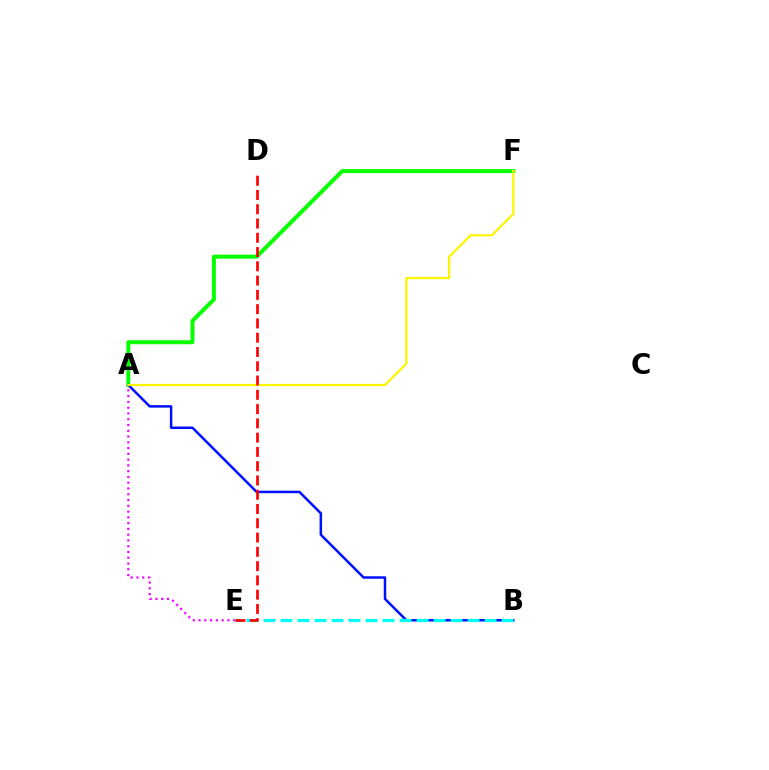{('A', 'F'): [{'color': '#08ff00', 'line_style': 'solid', 'thickness': 2.87}, {'color': '#fcf500', 'line_style': 'solid', 'thickness': 1.6}], ('A', 'B'): [{'color': '#0010ff', 'line_style': 'solid', 'thickness': 1.8}], ('A', 'E'): [{'color': '#ee00ff', 'line_style': 'dotted', 'thickness': 1.57}], ('B', 'E'): [{'color': '#00fff6', 'line_style': 'dashed', 'thickness': 2.31}], ('D', 'E'): [{'color': '#ff0000', 'line_style': 'dashed', 'thickness': 1.94}]}